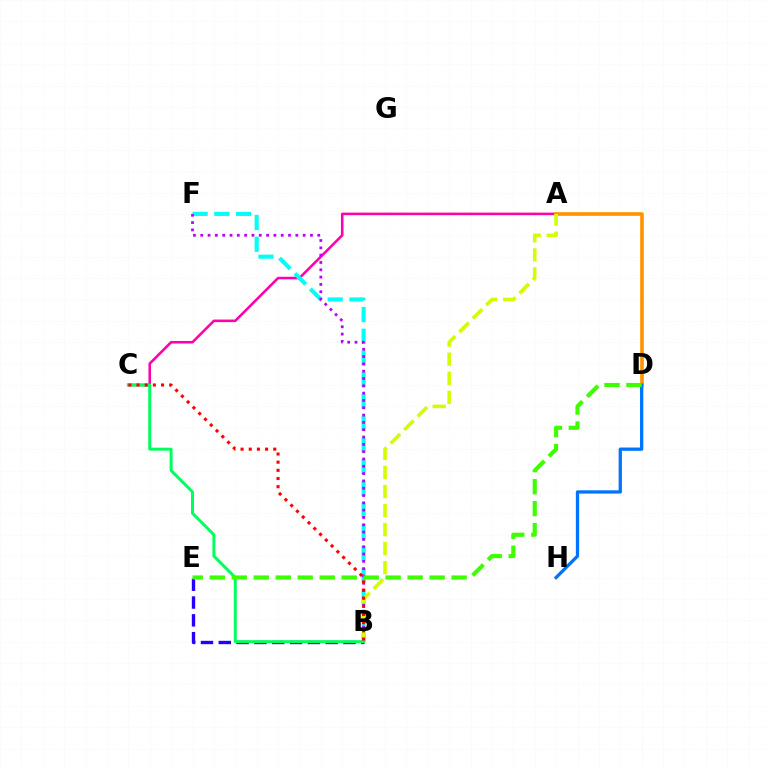{('A', 'C'): [{'color': '#ff00ac', 'line_style': 'solid', 'thickness': 1.84}], ('B', 'F'): [{'color': '#00fff6', 'line_style': 'dashed', 'thickness': 2.95}, {'color': '#b900ff', 'line_style': 'dotted', 'thickness': 1.99}], ('A', 'D'): [{'color': '#ff9400', 'line_style': 'solid', 'thickness': 2.63}], ('A', 'B'): [{'color': '#d1ff00', 'line_style': 'dashed', 'thickness': 2.59}], ('D', 'H'): [{'color': '#0074ff', 'line_style': 'solid', 'thickness': 2.36}], ('B', 'E'): [{'color': '#2500ff', 'line_style': 'dashed', 'thickness': 2.42}], ('B', 'C'): [{'color': '#00ff5c', 'line_style': 'solid', 'thickness': 2.14}, {'color': '#ff0000', 'line_style': 'dotted', 'thickness': 2.22}], ('D', 'E'): [{'color': '#3dff00', 'line_style': 'dashed', 'thickness': 2.99}]}